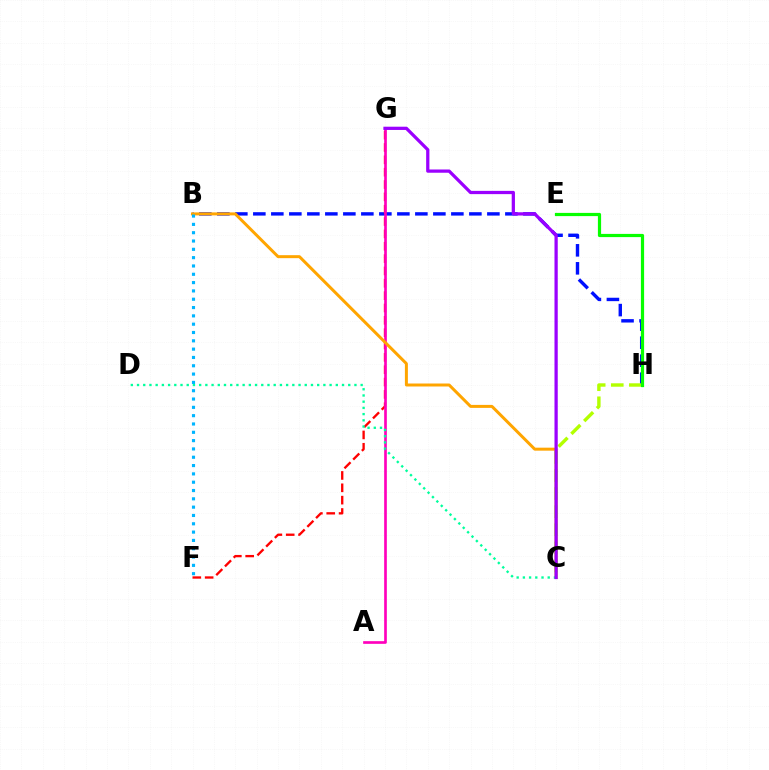{('B', 'H'): [{'color': '#0010ff', 'line_style': 'dashed', 'thickness': 2.45}], ('F', 'G'): [{'color': '#ff0000', 'line_style': 'dashed', 'thickness': 1.68}], ('A', 'G'): [{'color': '#ff00bd', 'line_style': 'solid', 'thickness': 1.93}], ('B', 'C'): [{'color': '#ffa500', 'line_style': 'solid', 'thickness': 2.15}], ('C', 'D'): [{'color': '#00ff9d', 'line_style': 'dotted', 'thickness': 1.69}], ('C', 'H'): [{'color': '#b3ff00', 'line_style': 'dashed', 'thickness': 2.46}], ('E', 'H'): [{'color': '#08ff00', 'line_style': 'solid', 'thickness': 2.31}], ('B', 'F'): [{'color': '#00b5ff', 'line_style': 'dotted', 'thickness': 2.26}], ('C', 'G'): [{'color': '#9b00ff', 'line_style': 'solid', 'thickness': 2.34}]}